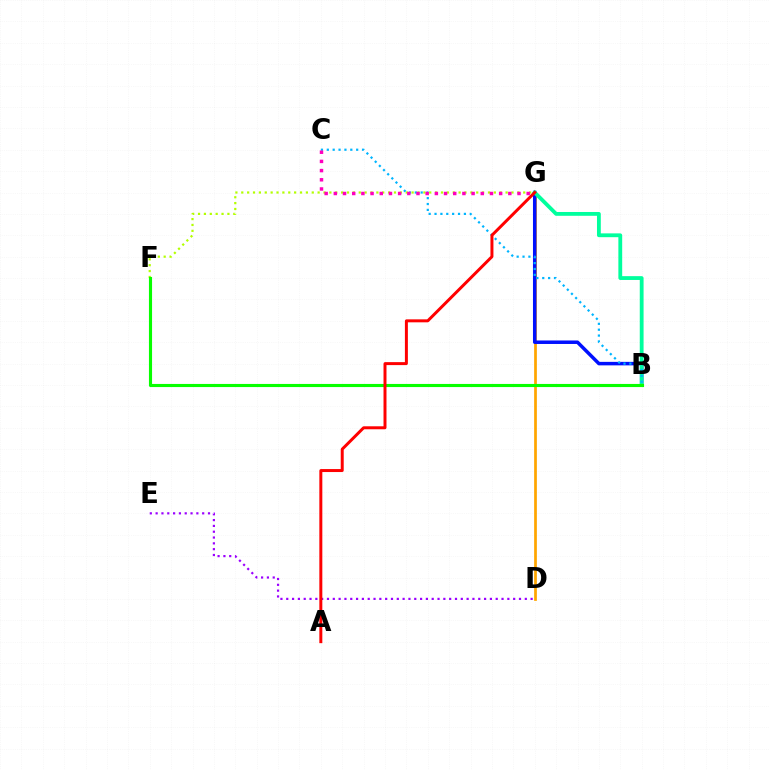{('D', 'G'): [{'color': '#ffa500', 'line_style': 'solid', 'thickness': 1.97}], ('B', 'G'): [{'color': '#0010ff', 'line_style': 'solid', 'thickness': 2.52}, {'color': '#00ff9d', 'line_style': 'solid', 'thickness': 2.75}], ('F', 'G'): [{'color': '#b3ff00', 'line_style': 'dotted', 'thickness': 1.6}], ('B', 'F'): [{'color': '#08ff00', 'line_style': 'solid', 'thickness': 2.24}], ('B', 'C'): [{'color': '#00b5ff', 'line_style': 'dotted', 'thickness': 1.6}], ('D', 'E'): [{'color': '#9b00ff', 'line_style': 'dotted', 'thickness': 1.58}], ('A', 'G'): [{'color': '#ff0000', 'line_style': 'solid', 'thickness': 2.14}], ('C', 'G'): [{'color': '#ff00bd', 'line_style': 'dotted', 'thickness': 2.5}]}